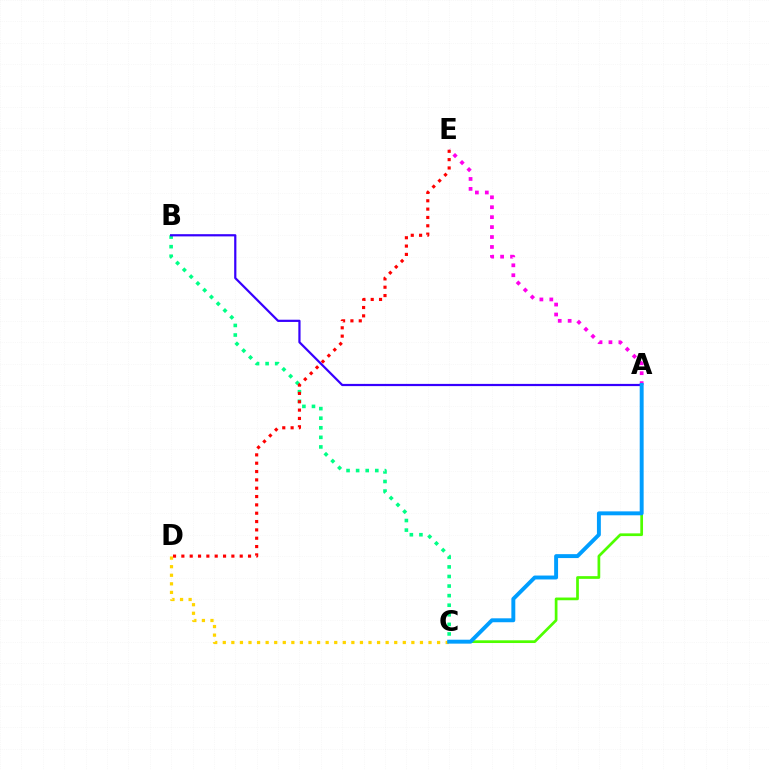{('A', 'E'): [{'color': '#ff00ed', 'line_style': 'dotted', 'thickness': 2.7}], ('A', 'C'): [{'color': '#4fff00', 'line_style': 'solid', 'thickness': 1.96}, {'color': '#009eff', 'line_style': 'solid', 'thickness': 2.82}], ('B', 'C'): [{'color': '#00ff86', 'line_style': 'dotted', 'thickness': 2.6}], ('D', 'E'): [{'color': '#ff0000', 'line_style': 'dotted', 'thickness': 2.26}], ('C', 'D'): [{'color': '#ffd500', 'line_style': 'dotted', 'thickness': 2.33}], ('A', 'B'): [{'color': '#3700ff', 'line_style': 'solid', 'thickness': 1.59}]}